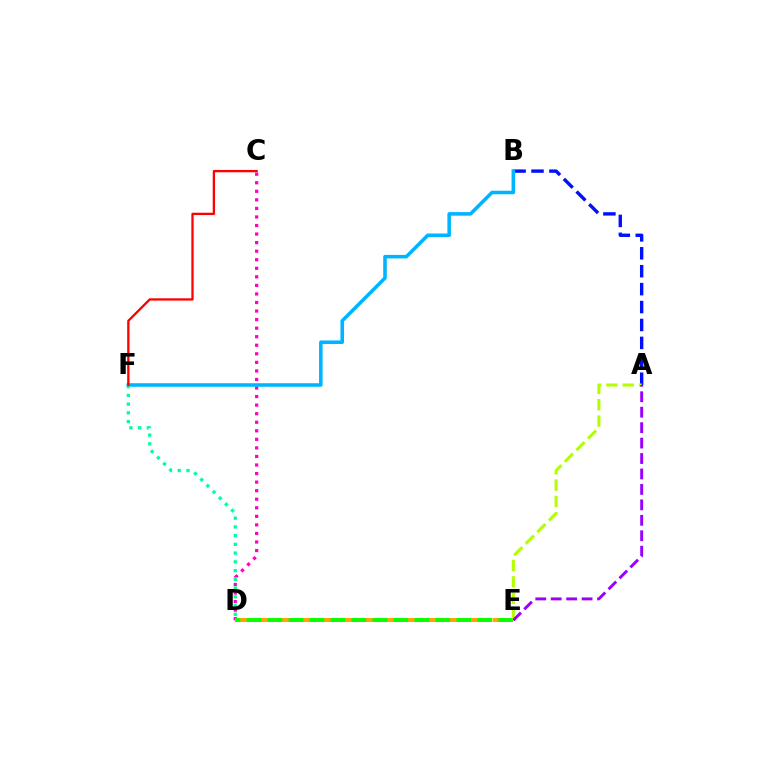{('C', 'D'): [{'color': '#ff00bd', 'line_style': 'dotted', 'thickness': 2.32}], ('D', 'E'): [{'color': '#ffa500', 'line_style': 'dashed', 'thickness': 2.92}, {'color': '#08ff00', 'line_style': 'dashed', 'thickness': 2.85}], ('A', 'B'): [{'color': '#0010ff', 'line_style': 'dashed', 'thickness': 2.43}], ('B', 'F'): [{'color': '#00b5ff', 'line_style': 'solid', 'thickness': 2.57}], ('D', 'F'): [{'color': '#00ff9d', 'line_style': 'dotted', 'thickness': 2.37}], ('A', 'E'): [{'color': '#b3ff00', 'line_style': 'dashed', 'thickness': 2.22}, {'color': '#9b00ff', 'line_style': 'dashed', 'thickness': 2.1}], ('C', 'F'): [{'color': '#ff0000', 'line_style': 'solid', 'thickness': 1.66}]}